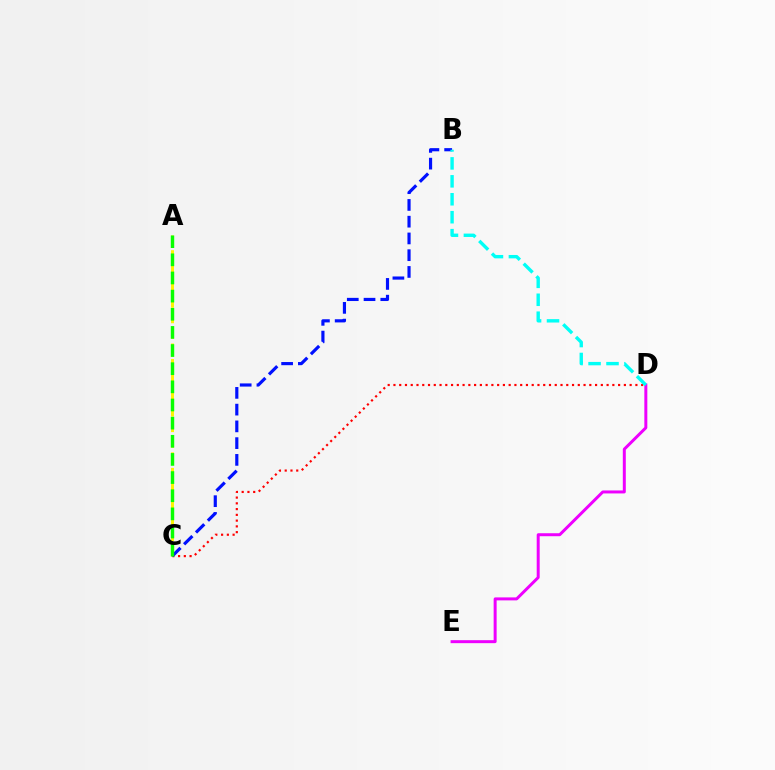{('C', 'D'): [{'color': '#ff0000', 'line_style': 'dotted', 'thickness': 1.57}], ('A', 'C'): [{'color': '#fcf500', 'line_style': 'dashed', 'thickness': 2.11}, {'color': '#08ff00', 'line_style': 'dashed', 'thickness': 2.47}], ('B', 'C'): [{'color': '#0010ff', 'line_style': 'dashed', 'thickness': 2.28}], ('D', 'E'): [{'color': '#ee00ff', 'line_style': 'solid', 'thickness': 2.15}], ('B', 'D'): [{'color': '#00fff6', 'line_style': 'dashed', 'thickness': 2.44}]}